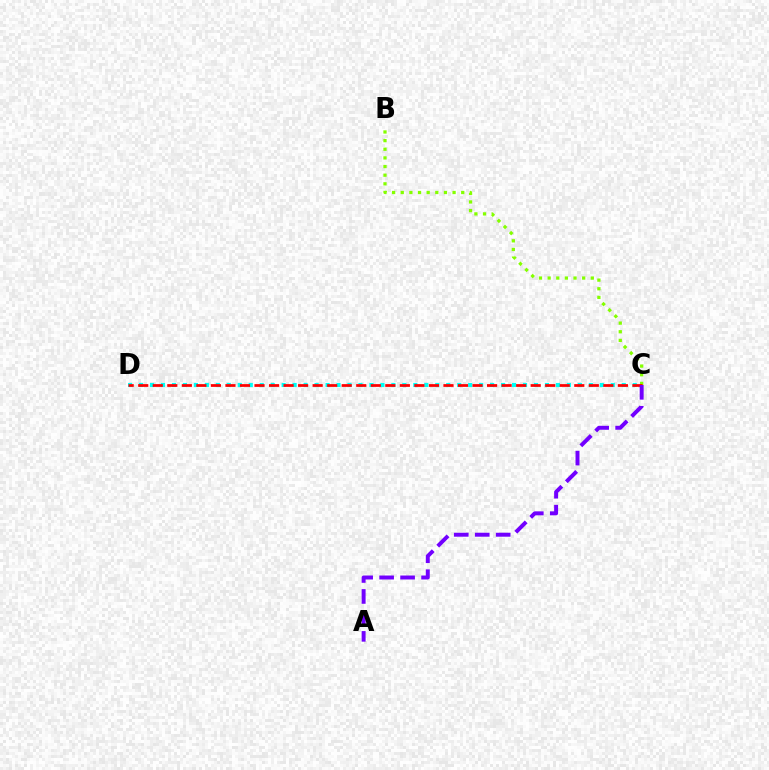{('B', 'C'): [{'color': '#84ff00', 'line_style': 'dotted', 'thickness': 2.35}], ('C', 'D'): [{'color': '#00fff6', 'line_style': 'dotted', 'thickness': 2.98}, {'color': '#ff0000', 'line_style': 'dashed', 'thickness': 1.97}], ('A', 'C'): [{'color': '#7200ff', 'line_style': 'dashed', 'thickness': 2.85}]}